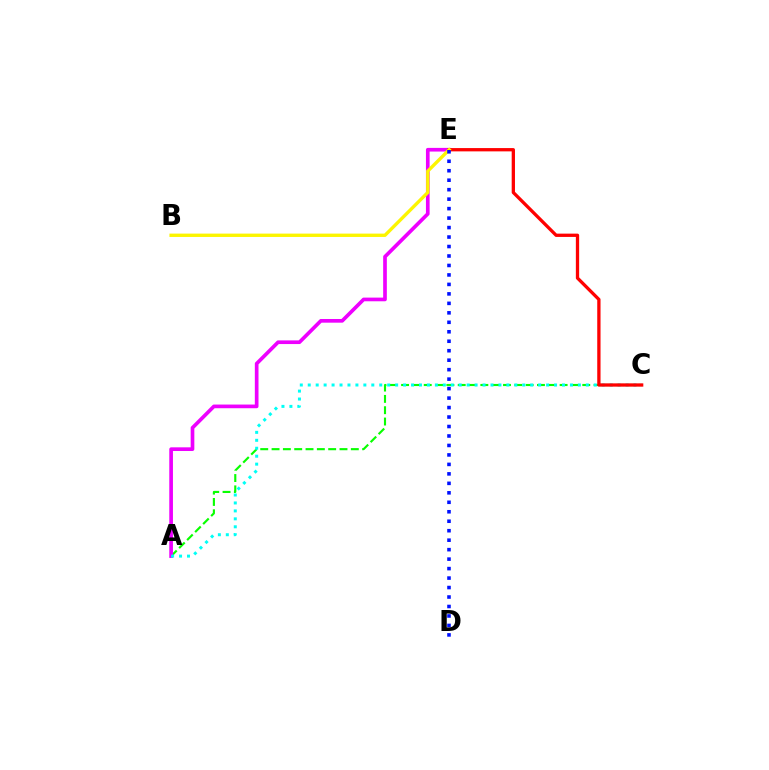{('A', 'C'): [{'color': '#08ff00', 'line_style': 'dashed', 'thickness': 1.54}, {'color': '#00fff6', 'line_style': 'dotted', 'thickness': 2.16}], ('A', 'E'): [{'color': '#ee00ff', 'line_style': 'solid', 'thickness': 2.65}], ('C', 'E'): [{'color': '#ff0000', 'line_style': 'solid', 'thickness': 2.37}], ('B', 'E'): [{'color': '#fcf500', 'line_style': 'solid', 'thickness': 2.41}], ('D', 'E'): [{'color': '#0010ff', 'line_style': 'dotted', 'thickness': 2.57}]}